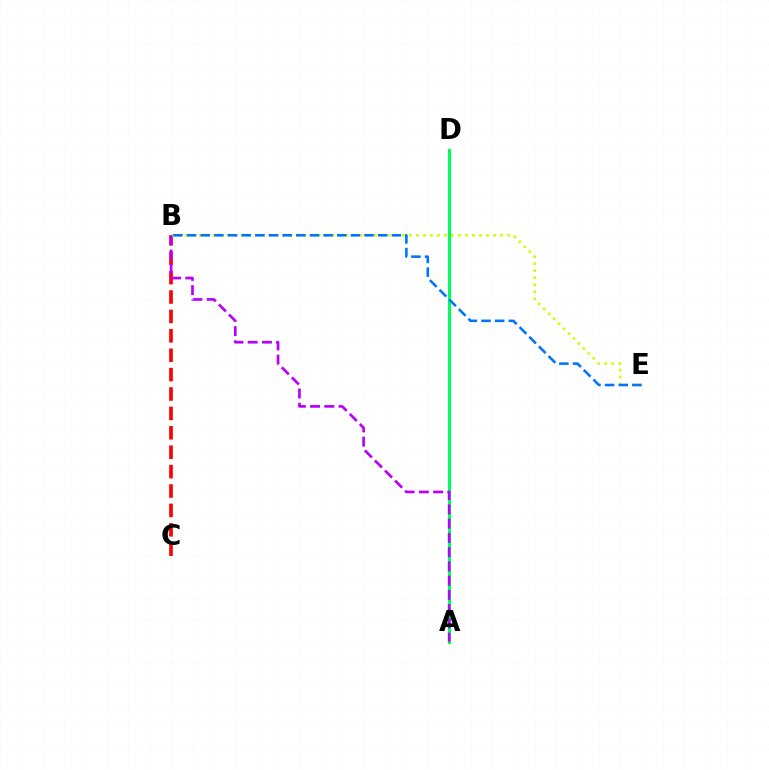{('B', 'C'): [{'color': '#ff0000', 'line_style': 'dashed', 'thickness': 2.64}], ('B', 'E'): [{'color': '#d1ff00', 'line_style': 'dotted', 'thickness': 1.91}, {'color': '#0074ff', 'line_style': 'dashed', 'thickness': 1.85}], ('A', 'D'): [{'color': '#00ff5c', 'line_style': 'solid', 'thickness': 2.24}], ('A', 'B'): [{'color': '#b900ff', 'line_style': 'dashed', 'thickness': 1.94}]}